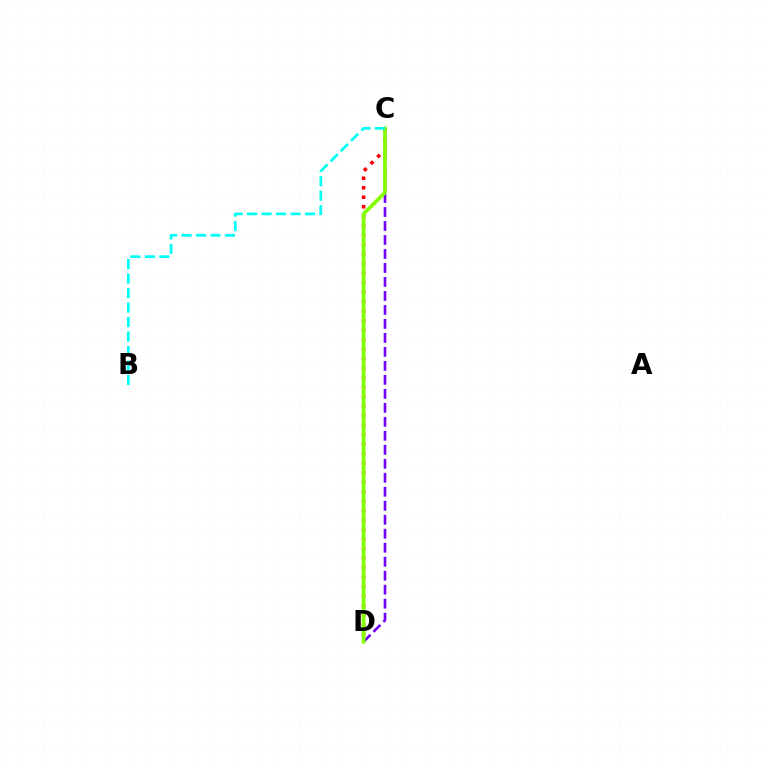{('C', 'D'): [{'color': '#ff0000', 'line_style': 'dotted', 'thickness': 2.58}, {'color': '#7200ff', 'line_style': 'dashed', 'thickness': 1.9}, {'color': '#84ff00', 'line_style': 'solid', 'thickness': 2.68}], ('B', 'C'): [{'color': '#00fff6', 'line_style': 'dashed', 'thickness': 1.97}]}